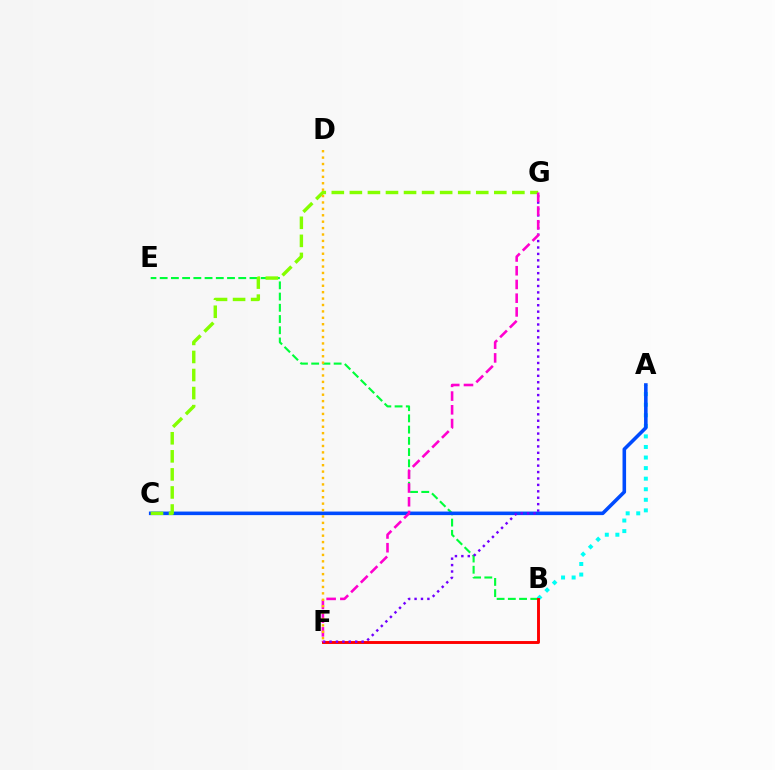{('A', 'B'): [{'color': '#00fff6', 'line_style': 'dotted', 'thickness': 2.87}], ('B', 'E'): [{'color': '#00ff39', 'line_style': 'dashed', 'thickness': 1.52}], ('B', 'F'): [{'color': '#ff0000', 'line_style': 'solid', 'thickness': 2.1}], ('A', 'C'): [{'color': '#004bff', 'line_style': 'solid', 'thickness': 2.57}], ('C', 'G'): [{'color': '#84ff00', 'line_style': 'dashed', 'thickness': 2.45}], ('F', 'G'): [{'color': '#7200ff', 'line_style': 'dotted', 'thickness': 1.74}, {'color': '#ff00cf', 'line_style': 'dashed', 'thickness': 1.87}], ('D', 'F'): [{'color': '#ffbd00', 'line_style': 'dotted', 'thickness': 1.74}]}